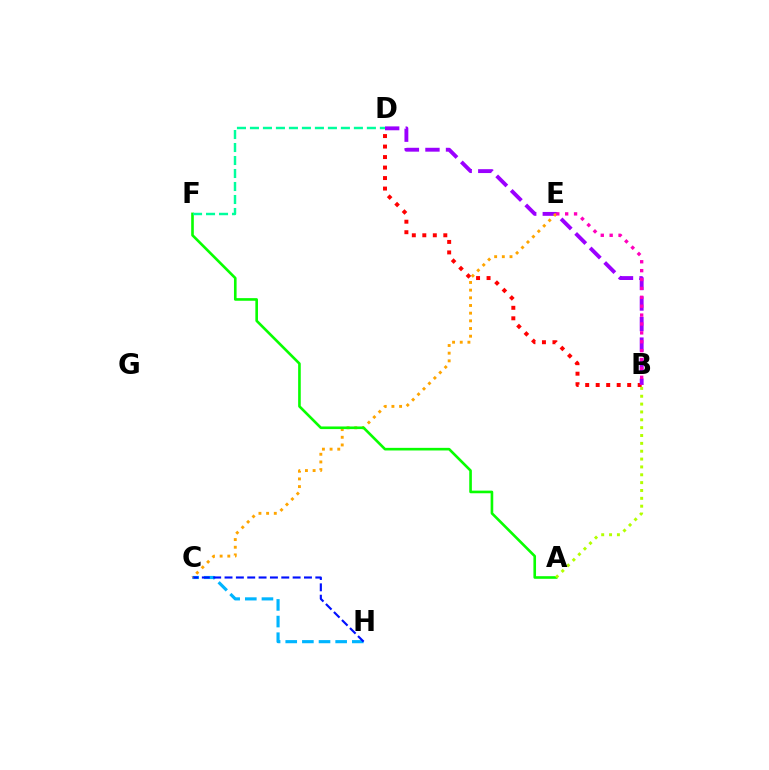{('C', 'H'): [{'color': '#00b5ff', 'line_style': 'dashed', 'thickness': 2.26}, {'color': '#0010ff', 'line_style': 'dashed', 'thickness': 1.54}], ('B', 'D'): [{'color': '#ff0000', 'line_style': 'dotted', 'thickness': 2.85}, {'color': '#9b00ff', 'line_style': 'dashed', 'thickness': 2.79}], ('C', 'E'): [{'color': '#ffa500', 'line_style': 'dotted', 'thickness': 2.08}], ('A', 'F'): [{'color': '#08ff00', 'line_style': 'solid', 'thickness': 1.89}], ('B', 'E'): [{'color': '#ff00bd', 'line_style': 'dotted', 'thickness': 2.42}], ('D', 'F'): [{'color': '#00ff9d', 'line_style': 'dashed', 'thickness': 1.77}], ('A', 'B'): [{'color': '#b3ff00', 'line_style': 'dotted', 'thickness': 2.13}]}